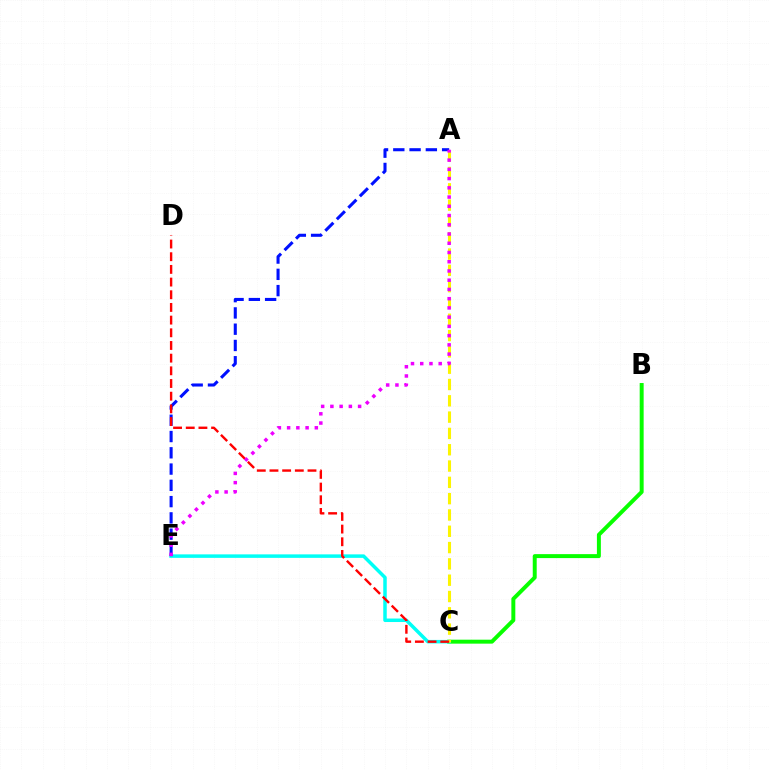{('B', 'C'): [{'color': '#08ff00', 'line_style': 'solid', 'thickness': 2.85}], ('C', 'E'): [{'color': '#00fff6', 'line_style': 'solid', 'thickness': 2.51}], ('A', 'C'): [{'color': '#fcf500', 'line_style': 'dashed', 'thickness': 2.22}], ('A', 'E'): [{'color': '#0010ff', 'line_style': 'dashed', 'thickness': 2.21}, {'color': '#ee00ff', 'line_style': 'dotted', 'thickness': 2.51}], ('C', 'D'): [{'color': '#ff0000', 'line_style': 'dashed', 'thickness': 1.72}]}